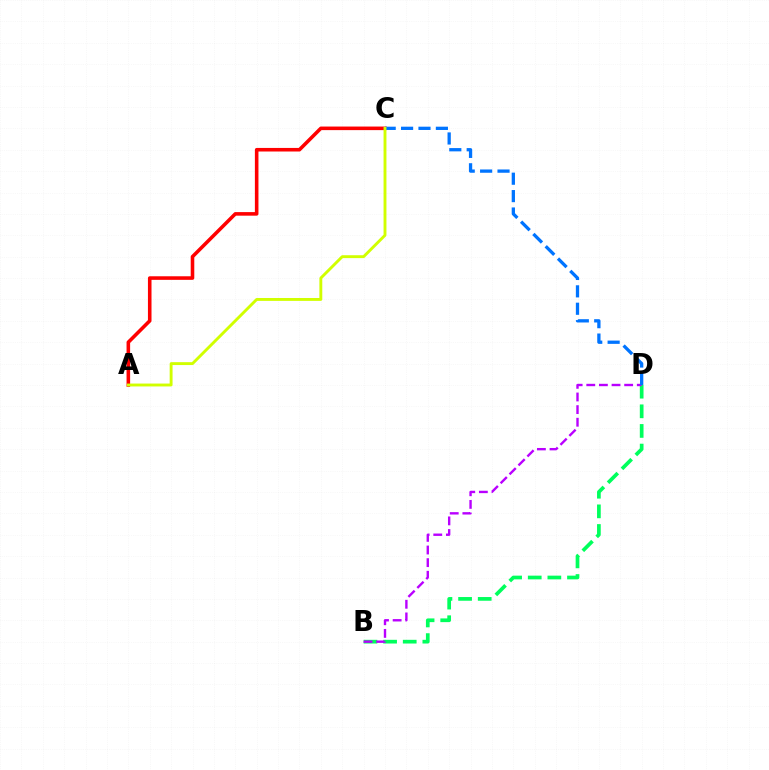{('B', 'D'): [{'color': '#00ff5c', 'line_style': 'dashed', 'thickness': 2.67}, {'color': '#b900ff', 'line_style': 'dashed', 'thickness': 1.72}], ('A', 'C'): [{'color': '#ff0000', 'line_style': 'solid', 'thickness': 2.57}, {'color': '#d1ff00', 'line_style': 'solid', 'thickness': 2.08}], ('C', 'D'): [{'color': '#0074ff', 'line_style': 'dashed', 'thickness': 2.36}]}